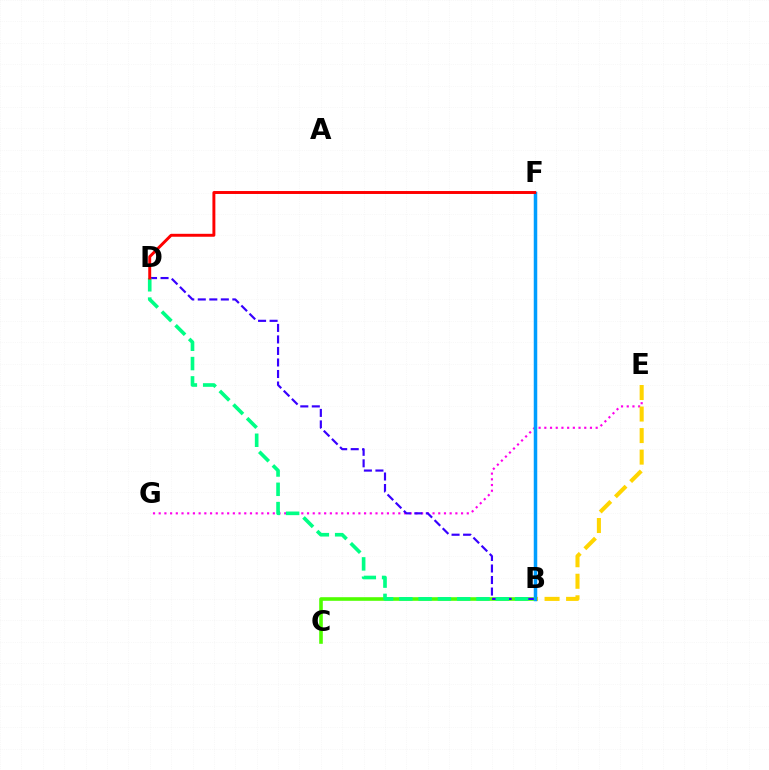{('B', 'C'): [{'color': '#4fff00', 'line_style': 'solid', 'thickness': 2.59}], ('E', 'G'): [{'color': '#ff00ed', 'line_style': 'dotted', 'thickness': 1.55}], ('B', 'E'): [{'color': '#ffd500', 'line_style': 'dashed', 'thickness': 2.93}], ('B', 'D'): [{'color': '#3700ff', 'line_style': 'dashed', 'thickness': 1.57}, {'color': '#00ff86', 'line_style': 'dashed', 'thickness': 2.62}], ('B', 'F'): [{'color': '#009eff', 'line_style': 'solid', 'thickness': 2.52}], ('D', 'F'): [{'color': '#ff0000', 'line_style': 'solid', 'thickness': 2.11}]}